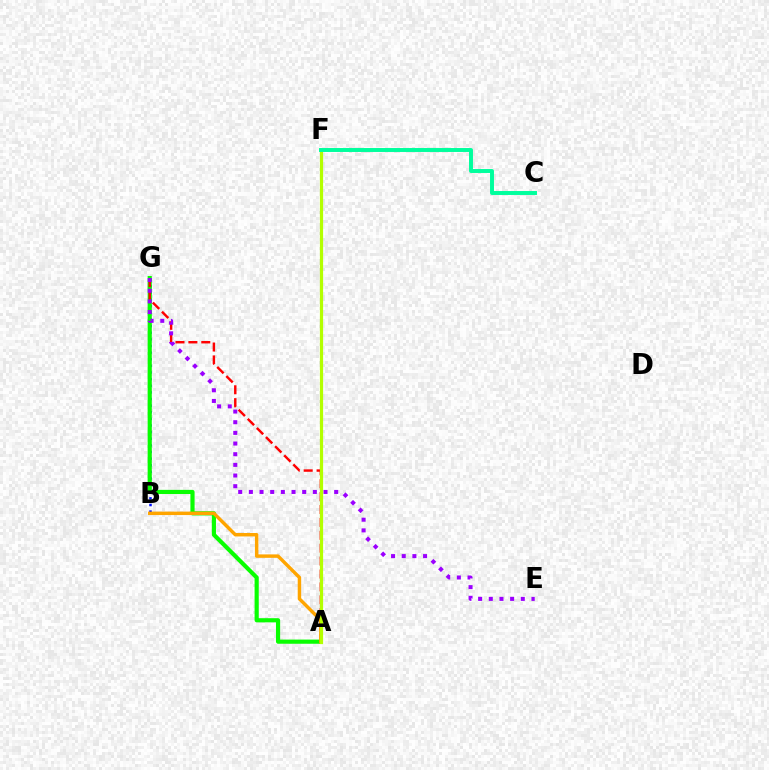{('B', 'G'): [{'color': '#0010ff', 'line_style': 'dotted', 'thickness': 1.8}], ('A', 'G'): [{'color': '#08ff00', 'line_style': 'solid', 'thickness': 3.0}, {'color': '#ff0000', 'line_style': 'dashed', 'thickness': 1.75}], ('A', 'B'): [{'color': '#ffa500', 'line_style': 'solid', 'thickness': 2.48}], ('E', 'G'): [{'color': '#9b00ff', 'line_style': 'dotted', 'thickness': 2.9}], ('A', 'F'): [{'color': '#ff00bd', 'line_style': 'solid', 'thickness': 2.08}, {'color': '#00b5ff', 'line_style': 'solid', 'thickness': 1.88}, {'color': '#b3ff00', 'line_style': 'solid', 'thickness': 2.31}], ('C', 'F'): [{'color': '#00ff9d', 'line_style': 'solid', 'thickness': 2.84}]}